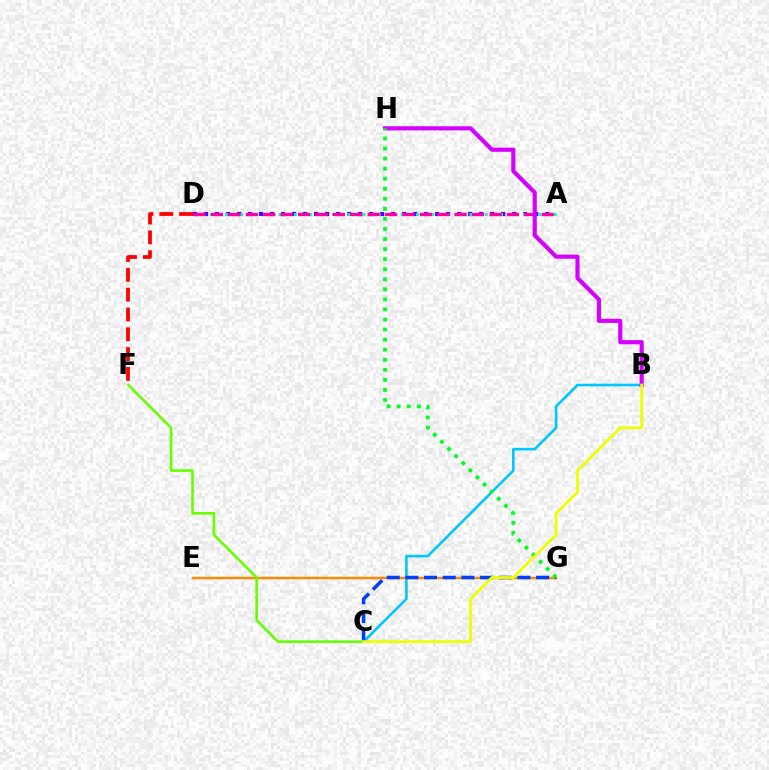{('B', 'C'): [{'color': '#00c7ff', 'line_style': 'solid', 'thickness': 1.88}, {'color': '#eeff00', 'line_style': 'solid', 'thickness': 2.02}], ('A', 'D'): [{'color': '#4f00ff', 'line_style': 'dotted', 'thickness': 2.99}, {'color': '#00ffaf', 'line_style': 'dotted', 'thickness': 2.08}, {'color': '#ff00a0', 'line_style': 'dashed', 'thickness': 2.36}], ('E', 'G'): [{'color': '#ff8800', 'line_style': 'solid', 'thickness': 1.74}], ('C', 'G'): [{'color': '#003fff', 'line_style': 'dashed', 'thickness': 2.54}], ('D', 'F'): [{'color': '#ff0000', 'line_style': 'dashed', 'thickness': 2.69}], ('B', 'H'): [{'color': '#d600ff', 'line_style': 'solid', 'thickness': 3.0}], ('C', 'F'): [{'color': '#66ff00', 'line_style': 'solid', 'thickness': 1.87}], ('G', 'H'): [{'color': '#00ff27', 'line_style': 'dotted', 'thickness': 2.73}]}